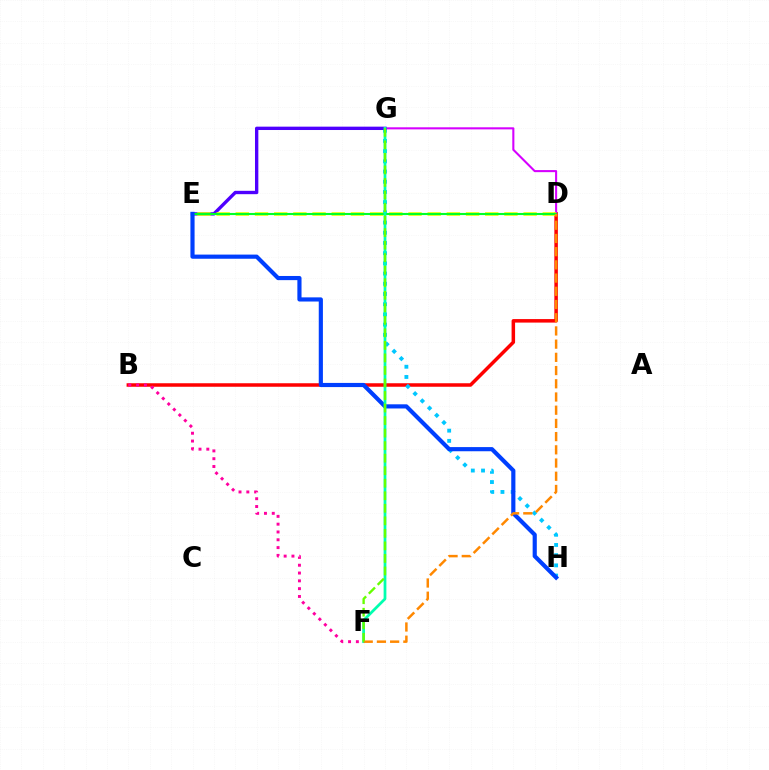{('B', 'D'): [{'color': '#ff0000', 'line_style': 'solid', 'thickness': 2.52}], ('B', 'F'): [{'color': '#ff00a0', 'line_style': 'dotted', 'thickness': 2.12}], ('G', 'H'): [{'color': '#00c7ff', 'line_style': 'dotted', 'thickness': 2.77}], ('D', 'G'): [{'color': '#d600ff', 'line_style': 'solid', 'thickness': 1.5}], ('E', 'G'): [{'color': '#4f00ff', 'line_style': 'solid', 'thickness': 2.42}], ('D', 'E'): [{'color': '#eeff00', 'line_style': 'dashed', 'thickness': 2.61}, {'color': '#00ff27', 'line_style': 'solid', 'thickness': 1.52}], ('E', 'H'): [{'color': '#003fff', 'line_style': 'solid', 'thickness': 2.99}], ('F', 'G'): [{'color': '#00ffaf', 'line_style': 'solid', 'thickness': 1.98}, {'color': '#66ff00', 'line_style': 'dashed', 'thickness': 1.7}], ('D', 'F'): [{'color': '#ff8800', 'line_style': 'dashed', 'thickness': 1.79}]}